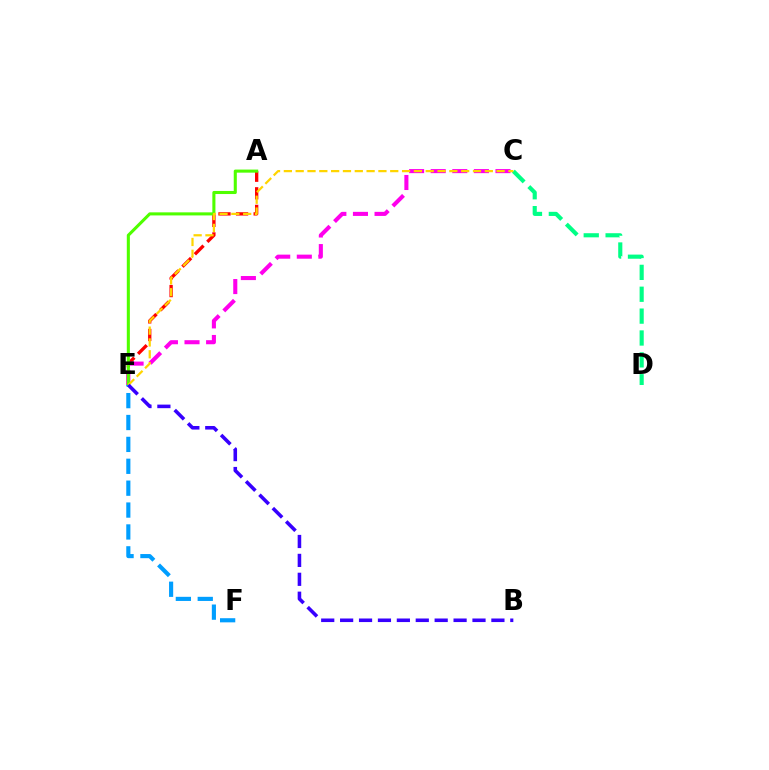{('A', 'E'): [{'color': '#ff0000', 'line_style': 'dashed', 'thickness': 2.39}, {'color': '#4fff00', 'line_style': 'solid', 'thickness': 2.21}], ('C', 'E'): [{'color': '#ff00ed', 'line_style': 'dashed', 'thickness': 2.93}, {'color': '#ffd500', 'line_style': 'dashed', 'thickness': 1.61}], ('C', 'D'): [{'color': '#00ff86', 'line_style': 'dashed', 'thickness': 2.97}], ('E', 'F'): [{'color': '#009eff', 'line_style': 'dashed', 'thickness': 2.97}], ('B', 'E'): [{'color': '#3700ff', 'line_style': 'dashed', 'thickness': 2.57}]}